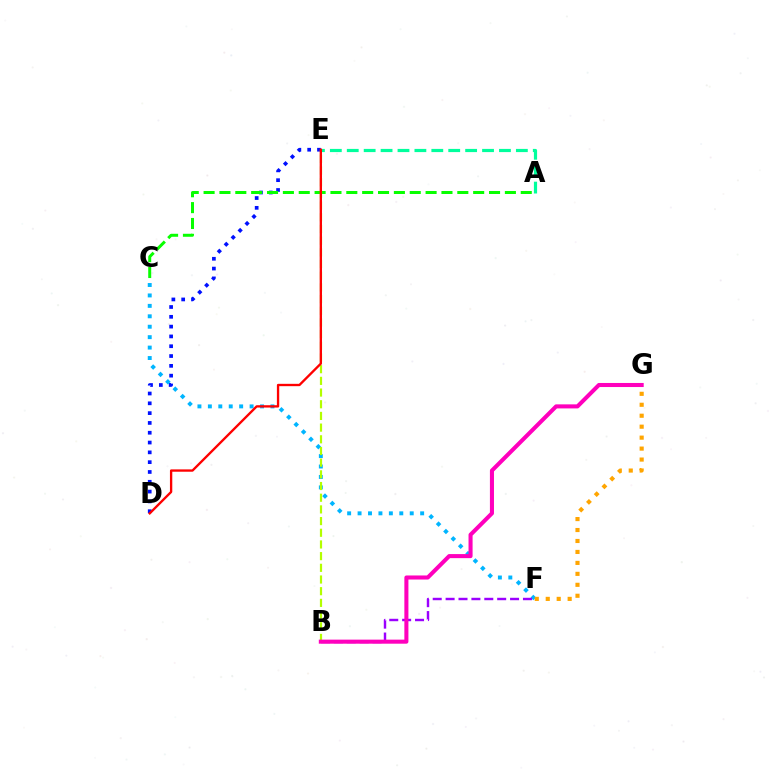{('D', 'E'): [{'color': '#0010ff', 'line_style': 'dotted', 'thickness': 2.67}, {'color': '#ff0000', 'line_style': 'solid', 'thickness': 1.69}], ('A', 'C'): [{'color': '#08ff00', 'line_style': 'dashed', 'thickness': 2.15}], ('C', 'F'): [{'color': '#00b5ff', 'line_style': 'dotted', 'thickness': 2.83}], ('B', 'E'): [{'color': '#b3ff00', 'line_style': 'dashed', 'thickness': 1.59}], ('B', 'F'): [{'color': '#9b00ff', 'line_style': 'dashed', 'thickness': 1.75}], ('F', 'G'): [{'color': '#ffa500', 'line_style': 'dotted', 'thickness': 2.98}], ('A', 'E'): [{'color': '#00ff9d', 'line_style': 'dashed', 'thickness': 2.3}], ('B', 'G'): [{'color': '#ff00bd', 'line_style': 'solid', 'thickness': 2.92}]}